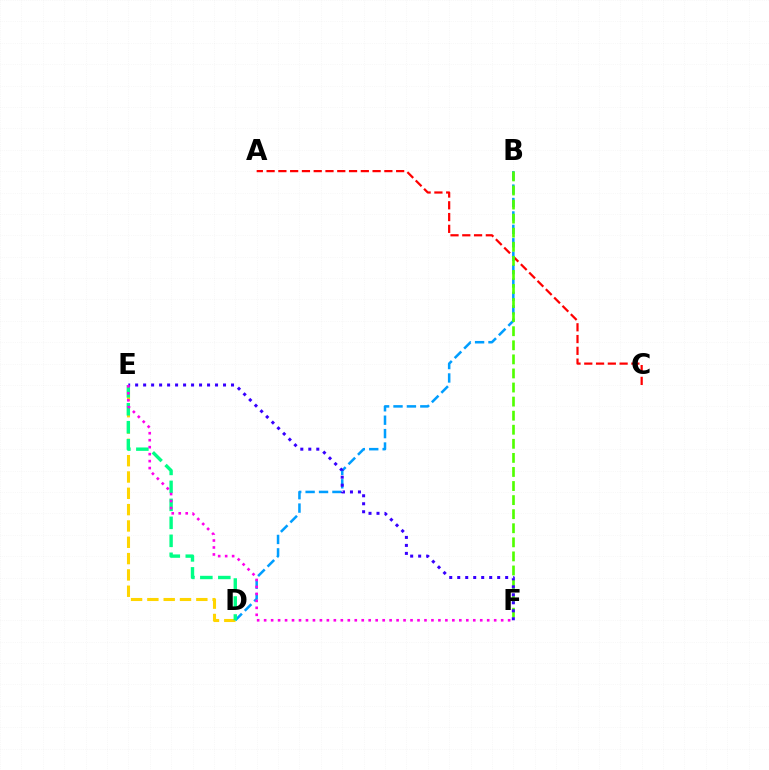{('A', 'C'): [{'color': '#ff0000', 'line_style': 'dashed', 'thickness': 1.6}], ('D', 'E'): [{'color': '#ffd500', 'line_style': 'dashed', 'thickness': 2.22}, {'color': '#00ff86', 'line_style': 'dashed', 'thickness': 2.44}], ('B', 'D'): [{'color': '#009eff', 'line_style': 'dashed', 'thickness': 1.82}], ('B', 'F'): [{'color': '#4fff00', 'line_style': 'dashed', 'thickness': 1.91}], ('E', 'F'): [{'color': '#3700ff', 'line_style': 'dotted', 'thickness': 2.17}, {'color': '#ff00ed', 'line_style': 'dotted', 'thickness': 1.89}]}